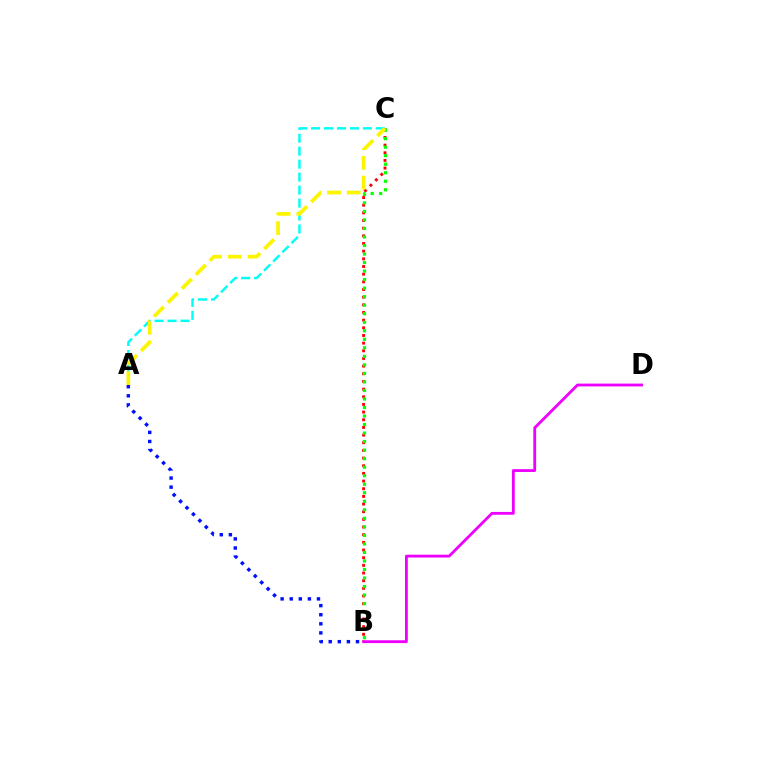{('B', 'C'): [{'color': '#ff0000', 'line_style': 'dotted', 'thickness': 2.08}, {'color': '#08ff00', 'line_style': 'dotted', 'thickness': 2.32}], ('B', 'D'): [{'color': '#ee00ff', 'line_style': 'solid', 'thickness': 2.03}], ('A', 'C'): [{'color': '#00fff6', 'line_style': 'dashed', 'thickness': 1.76}, {'color': '#fcf500', 'line_style': 'dashed', 'thickness': 2.68}], ('A', 'B'): [{'color': '#0010ff', 'line_style': 'dotted', 'thickness': 2.47}]}